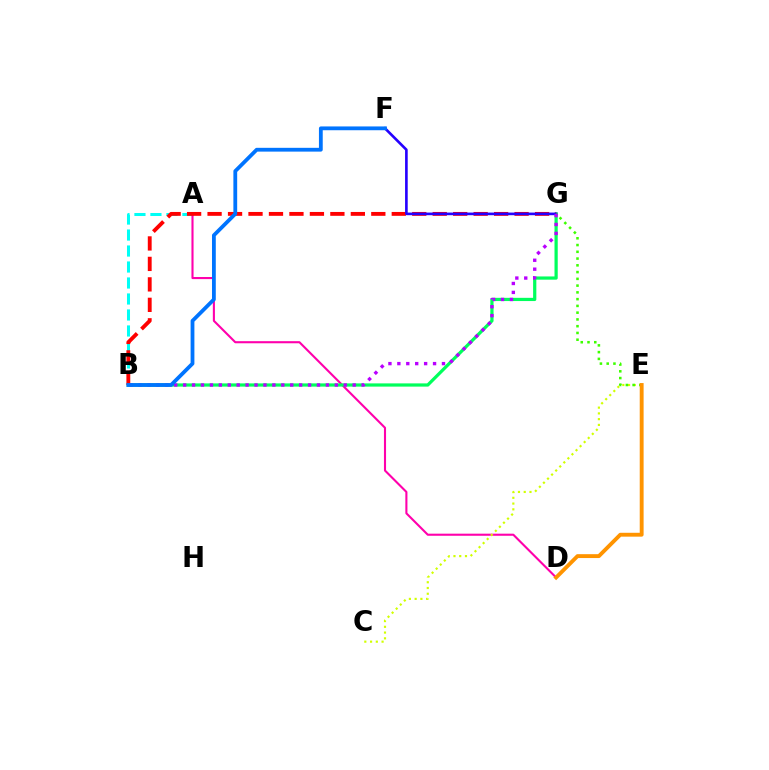{('A', 'B'): [{'color': '#00fff6', 'line_style': 'dashed', 'thickness': 2.17}], ('A', 'D'): [{'color': '#ff00ac', 'line_style': 'solid', 'thickness': 1.51}], ('B', 'G'): [{'color': '#00ff5c', 'line_style': 'solid', 'thickness': 2.32}, {'color': '#ff0000', 'line_style': 'dashed', 'thickness': 2.78}, {'color': '#b900ff', 'line_style': 'dotted', 'thickness': 2.42}], ('C', 'E'): [{'color': '#d1ff00', 'line_style': 'dotted', 'thickness': 1.56}], ('F', 'G'): [{'color': '#2500ff', 'line_style': 'solid', 'thickness': 1.9}], ('E', 'G'): [{'color': '#3dff00', 'line_style': 'dotted', 'thickness': 1.84}], ('B', 'F'): [{'color': '#0074ff', 'line_style': 'solid', 'thickness': 2.73}], ('D', 'E'): [{'color': '#ff9400', 'line_style': 'solid', 'thickness': 2.79}]}